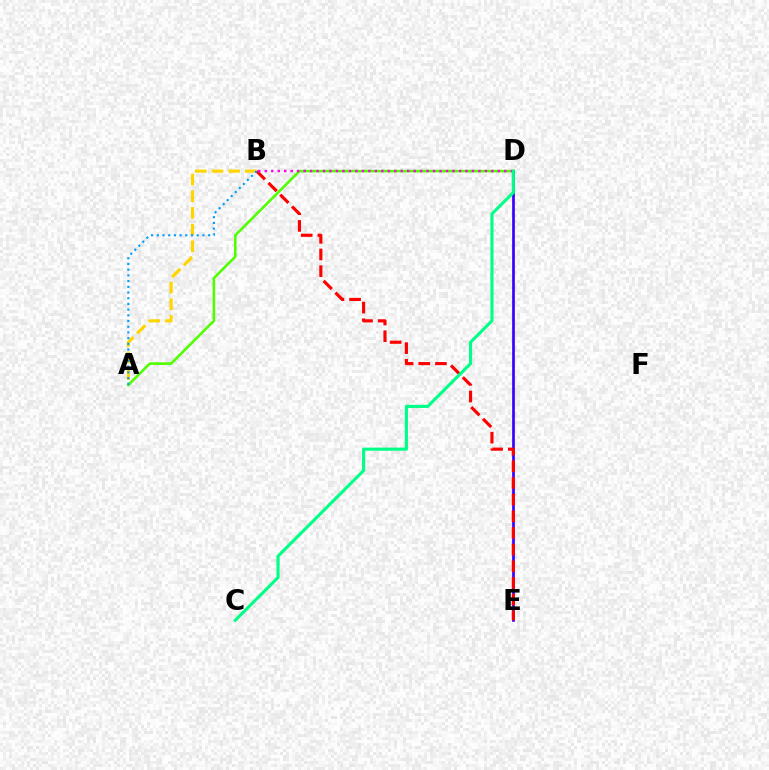{('A', 'D'): [{'color': '#4fff00', 'line_style': 'solid', 'thickness': 1.86}], ('D', 'E'): [{'color': '#3700ff', 'line_style': 'solid', 'thickness': 1.94}], ('A', 'B'): [{'color': '#ffd500', 'line_style': 'dashed', 'thickness': 2.27}, {'color': '#009eff', 'line_style': 'dotted', 'thickness': 1.55}], ('B', 'E'): [{'color': '#ff0000', 'line_style': 'dashed', 'thickness': 2.26}], ('B', 'D'): [{'color': '#ff00ed', 'line_style': 'dotted', 'thickness': 1.76}], ('C', 'D'): [{'color': '#00ff86', 'line_style': 'solid', 'thickness': 2.24}]}